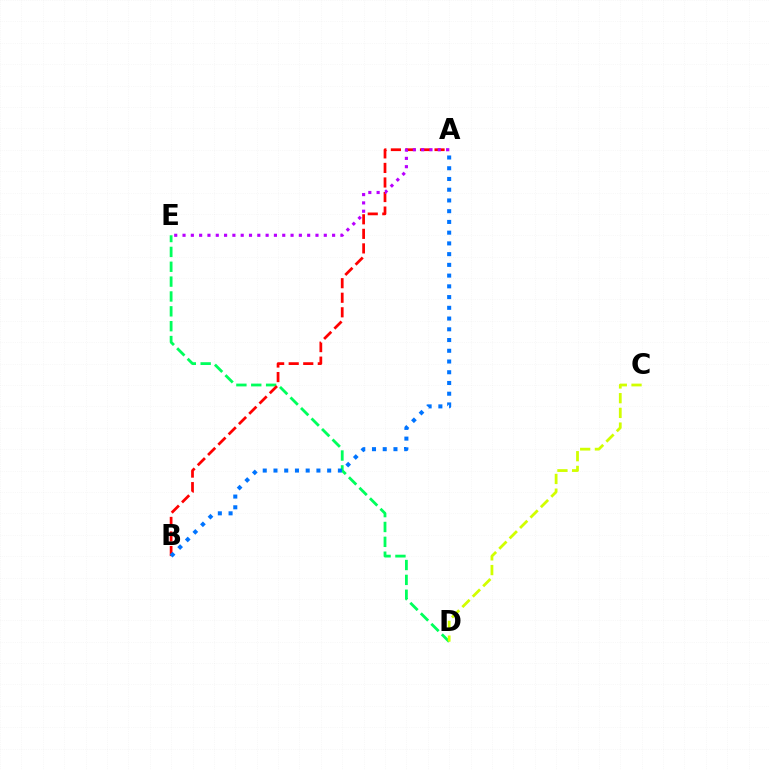{('D', 'E'): [{'color': '#00ff5c', 'line_style': 'dashed', 'thickness': 2.02}], ('A', 'B'): [{'color': '#ff0000', 'line_style': 'dashed', 'thickness': 1.98}, {'color': '#0074ff', 'line_style': 'dotted', 'thickness': 2.92}], ('A', 'E'): [{'color': '#b900ff', 'line_style': 'dotted', 'thickness': 2.26}], ('C', 'D'): [{'color': '#d1ff00', 'line_style': 'dashed', 'thickness': 2.0}]}